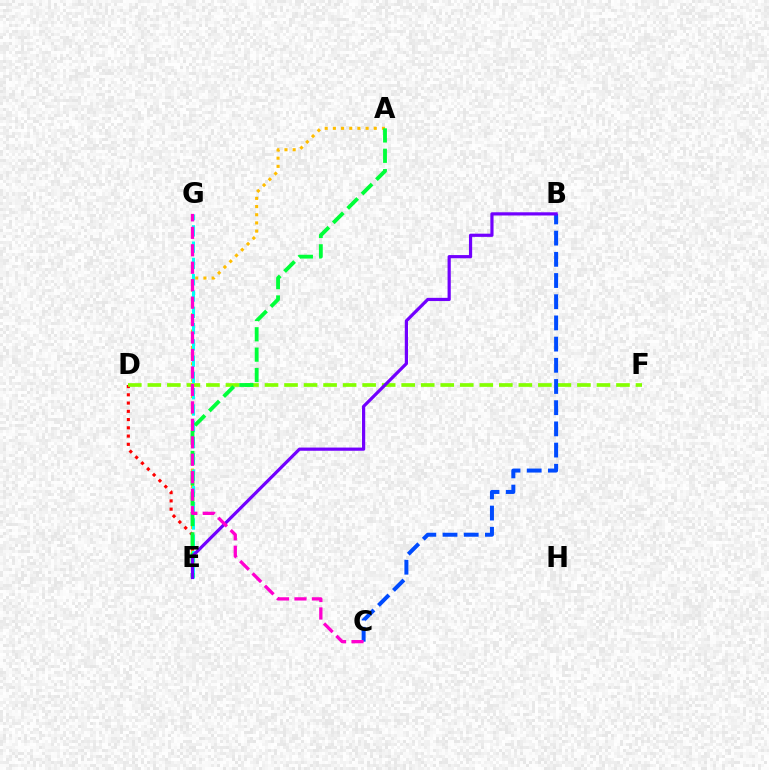{('D', 'E'): [{'color': '#ff0000', 'line_style': 'dotted', 'thickness': 2.24}], ('D', 'F'): [{'color': '#84ff00', 'line_style': 'dashed', 'thickness': 2.65}], ('A', 'E'): [{'color': '#ffbd00', 'line_style': 'dotted', 'thickness': 2.22}, {'color': '#00ff39', 'line_style': 'dashed', 'thickness': 2.76}], ('E', 'G'): [{'color': '#00fff6', 'line_style': 'dashed', 'thickness': 2.21}], ('B', 'C'): [{'color': '#004bff', 'line_style': 'dashed', 'thickness': 2.88}], ('B', 'E'): [{'color': '#7200ff', 'line_style': 'solid', 'thickness': 2.3}], ('C', 'G'): [{'color': '#ff00cf', 'line_style': 'dashed', 'thickness': 2.37}]}